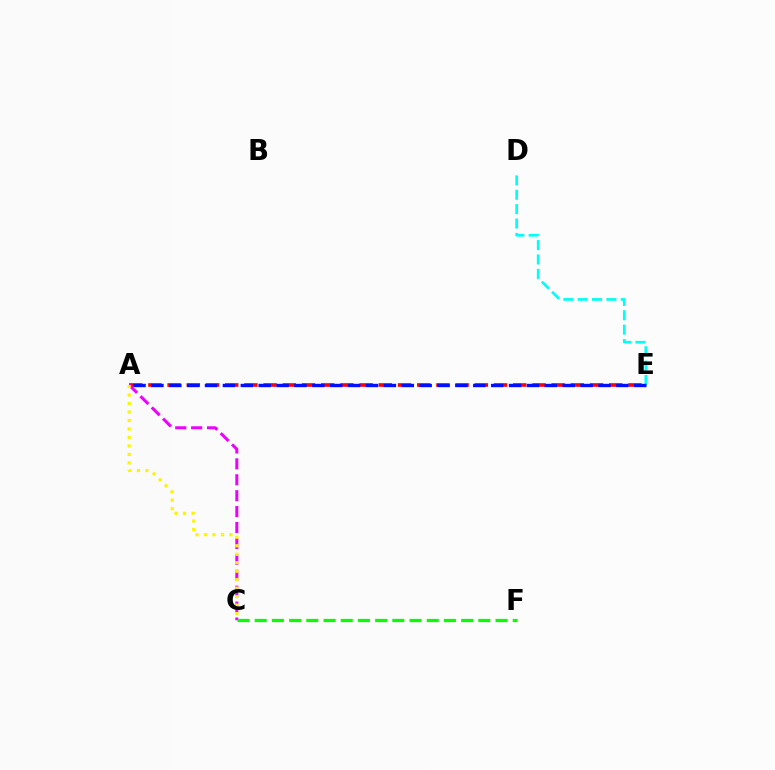{('A', 'E'): [{'color': '#ff0000', 'line_style': 'dashed', 'thickness': 2.61}, {'color': '#0010ff', 'line_style': 'dashed', 'thickness': 2.43}], ('A', 'C'): [{'color': '#ee00ff', 'line_style': 'dashed', 'thickness': 2.16}, {'color': '#fcf500', 'line_style': 'dotted', 'thickness': 2.3}], ('C', 'F'): [{'color': '#08ff00', 'line_style': 'dashed', 'thickness': 2.34}], ('D', 'E'): [{'color': '#00fff6', 'line_style': 'dashed', 'thickness': 1.95}]}